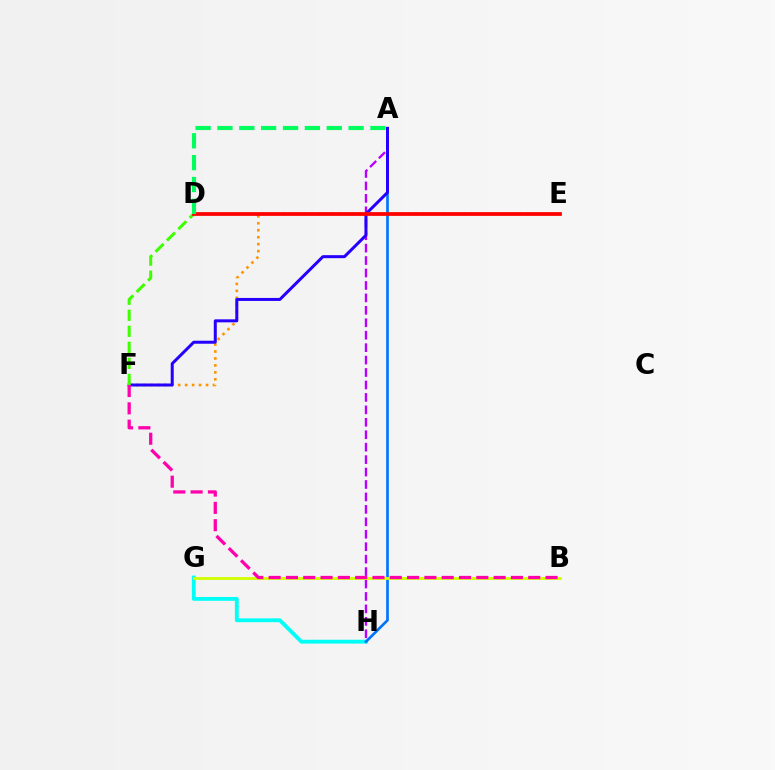{('A', 'H'): [{'color': '#b900ff', 'line_style': 'dashed', 'thickness': 1.69}, {'color': '#0074ff', 'line_style': 'solid', 'thickness': 1.92}], ('G', 'H'): [{'color': '#00fff6', 'line_style': 'solid', 'thickness': 2.77}], ('B', 'G'): [{'color': '#d1ff00', 'line_style': 'solid', 'thickness': 2.04}], ('E', 'F'): [{'color': '#ff9400', 'line_style': 'dotted', 'thickness': 1.89}], ('A', 'F'): [{'color': '#2500ff', 'line_style': 'solid', 'thickness': 2.16}], ('D', 'F'): [{'color': '#3dff00', 'line_style': 'dashed', 'thickness': 2.18}], ('B', 'F'): [{'color': '#ff00ac', 'line_style': 'dashed', 'thickness': 2.35}], ('D', 'E'): [{'color': '#ff0000', 'line_style': 'solid', 'thickness': 2.69}], ('A', 'D'): [{'color': '#00ff5c', 'line_style': 'dashed', 'thickness': 2.97}]}